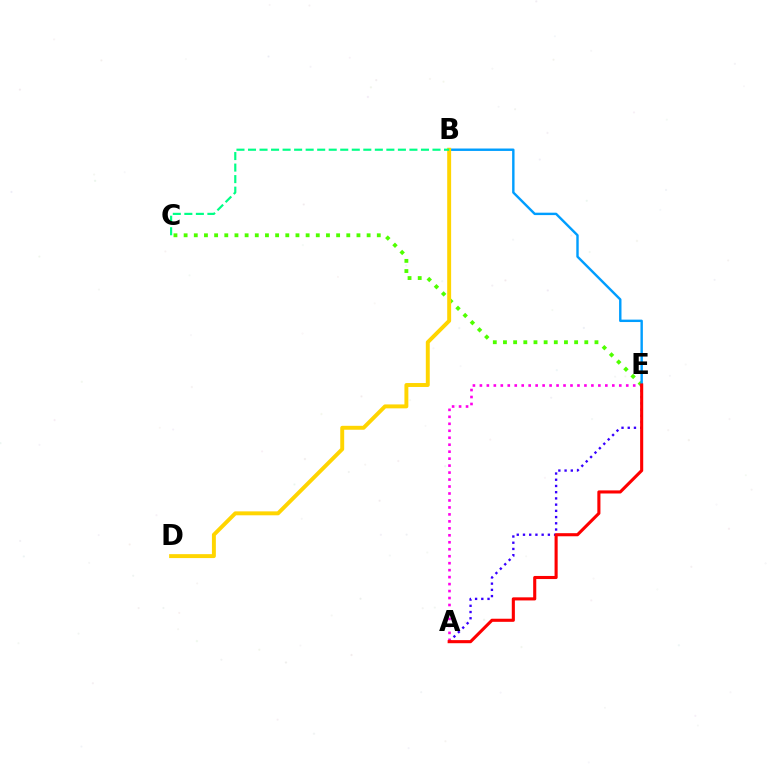{('A', 'E'): [{'color': '#3700ff', 'line_style': 'dotted', 'thickness': 1.69}, {'color': '#ff00ed', 'line_style': 'dotted', 'thickness': 1.89}, {'color': '#ff0000', 'line_style': 'solid', 'thickness': 2.23}], ('C', 'E'): [{'color': '#4fff00', 'line_style': 'dotted', 'thickness': 2.76}], ('B', 'E'): [{'color': '#009eff', 'line_style': 'solid', 'thickness': 1.74}], ('B', 'D'): [{'color': '#ffd500', 'line_style': 'solid', 'thickness': 2.83}], ('B', 'C'): [{'color': '#00ff86', 'line_style': 'dashed', 'thickness': 1.57}]}